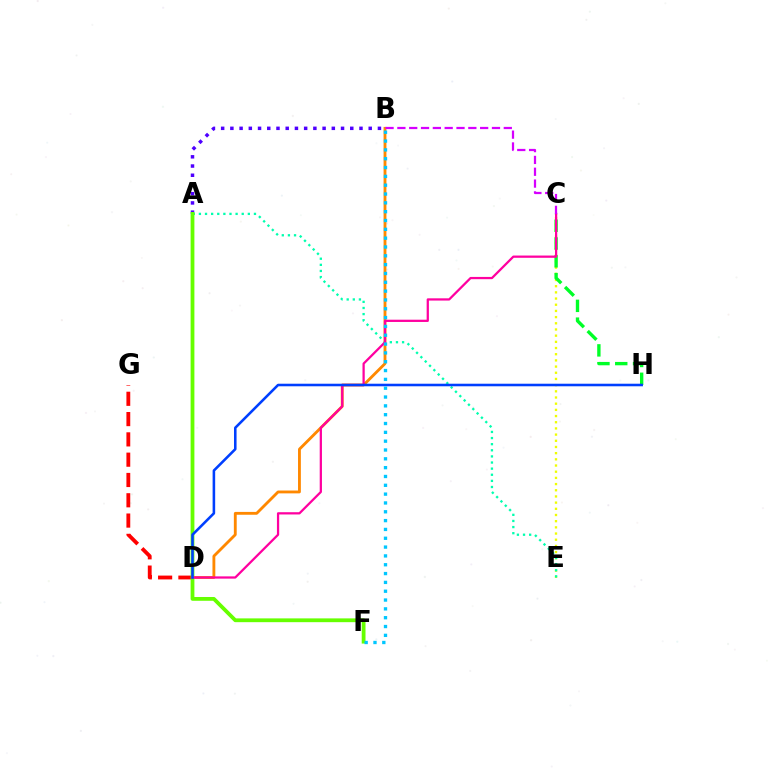{('A', 'B'): [{'color': '#4f00ff', 'line_style': 'dotted', 'thickness': 2.51}], ('B', 'D'): [{'color': '#ff8800', 'line_style': 'solid', 'thickness': 2.05}], ('C', 'E'): [{'color': '#eeff00', 'line_style': 'dotted', 'thickness': 1.68}], ('C', 'H'): [{'color': '#00ff27', 'line_style': 'dashed', 'thickness': 2.42}], ('D', 'G'): [{'color': '#ff0000', 'line_style': 'dashed', 'thickness': 2.76}], ('A', 'E'): [{'color': '#00ffaf', 'line_style': 'dotted', 'thickness': 1.66}], ('A', 'F'): [{'color': '#66ff00', 'line_style': 'solid', 'thickness': 2.73}], ('C', 'D'): [{'color': '#ff00a0', 'line_style': 'solid', 'thickness': 1.62}], ('D', 'H'): [{'color': '#003fff', 'line_style': 'solid', 'thickness': 1.85}], ('B', 'F'): [{'color': '#00c7ff', 'line_style': 'dotted', 'thickness': 2.4}], ('B', 'C'): [{'color': '#d600ff', 'line_style': 'dashed', 'thickness': 1.61}]}